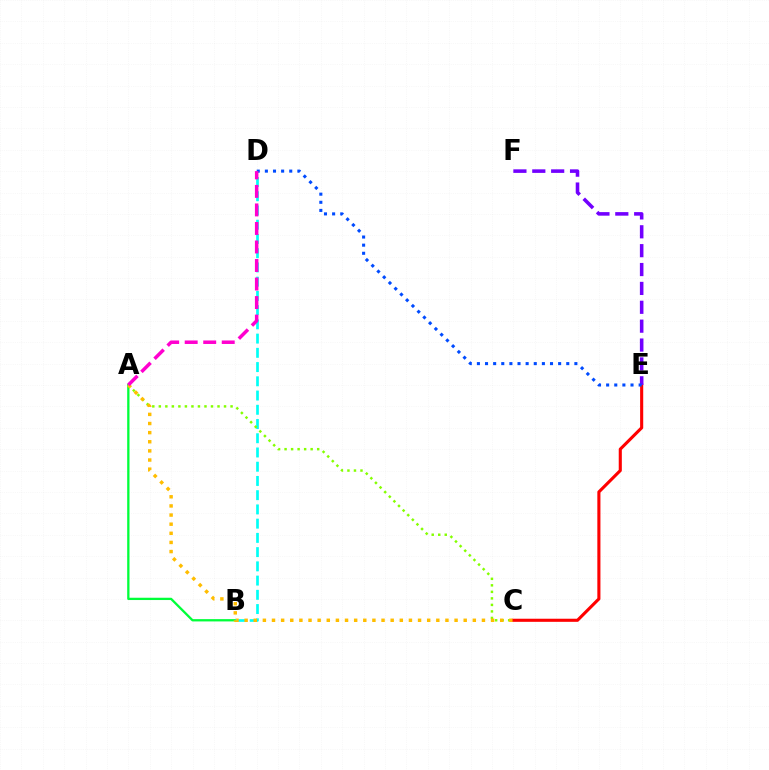{('A', 'B'): [{'color': '#00ff39', 'line_style': 'solid', 'thickness': 1.65}], ('C', 'E'): [{'color': '#ff0000', 'line_style': 'solid', 'thickness': 2.23}], ('E', 'F'): [{'color': '#7200ff', 'line_style': 'dashed', 'thickness': 2.56}], ('B', 'D'): [{'color': '#00fff6', 'line_style': 'dashed', 'thickness': 1.93}], ('A', 'C'): [{'color': '#84ff00', 'line_style': 'dotted', 'thickness': 1.77}, {'color': '#ffbd00', 'line_style': 'dotted', 'thickness': 2.48}], ('D', 'E'): [{'color': '#004bff', 'line_style': 'dotted', 'thickness': 2.21}], ('A', 'D'): [{'color': '#ff00cf', 'line_style': 'dashed', 'thickness': 2.52}]}